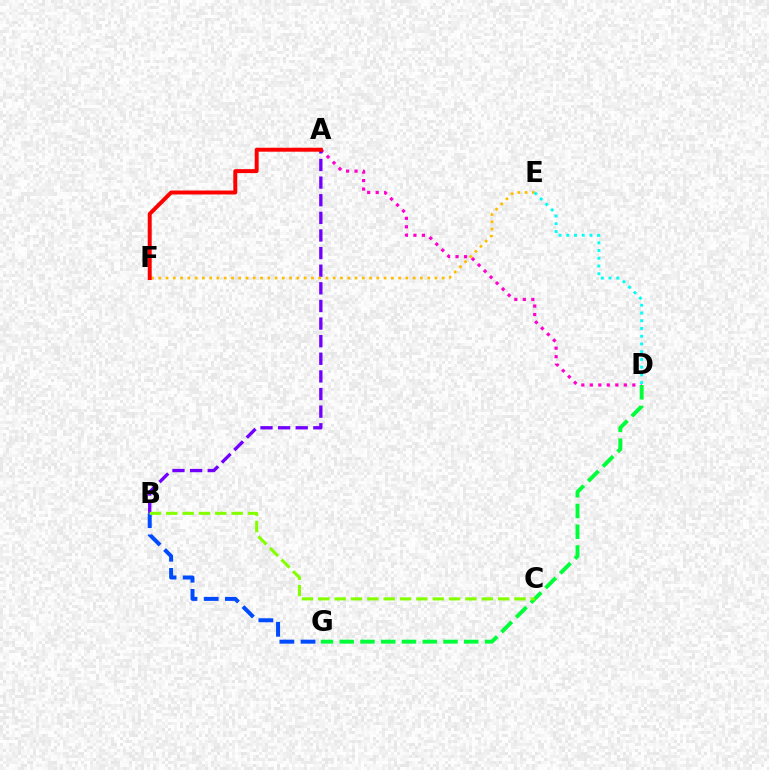{('A', 'D'): [{'color': '#ff00cf', 'line_style': 'dotted', 'thickness': 2.31}], ('D', 'G'): [{'color': '#00ff39', 'line_style': 'dashed', 'thickness': 2.82}], ('A', 'B'): [{'color': '#7200ff', 'line_style': 'dashed', 'thickness': 2.39}], ('E', 'F'): [{'color': '#ffbd00', 'line_style': 'dotted', 'thickness': 1.97}], ('D', 'E'): [{'color': '#00fff6', 'line_style': 'dotted', 'thickness': 2.1}], ('B', 'G'): [{'color': '#004bff', 'line_style': 'dashed', 'thickness': 2.88}], ('B', 'C'): [{'color': '#84ff00', 'line_style': 'dashed', 'thickness': 2.22}], ('A', 'F'): [{'color': '#ff0000', 'line_style': 'solid', 'thickness': 2.84}]}